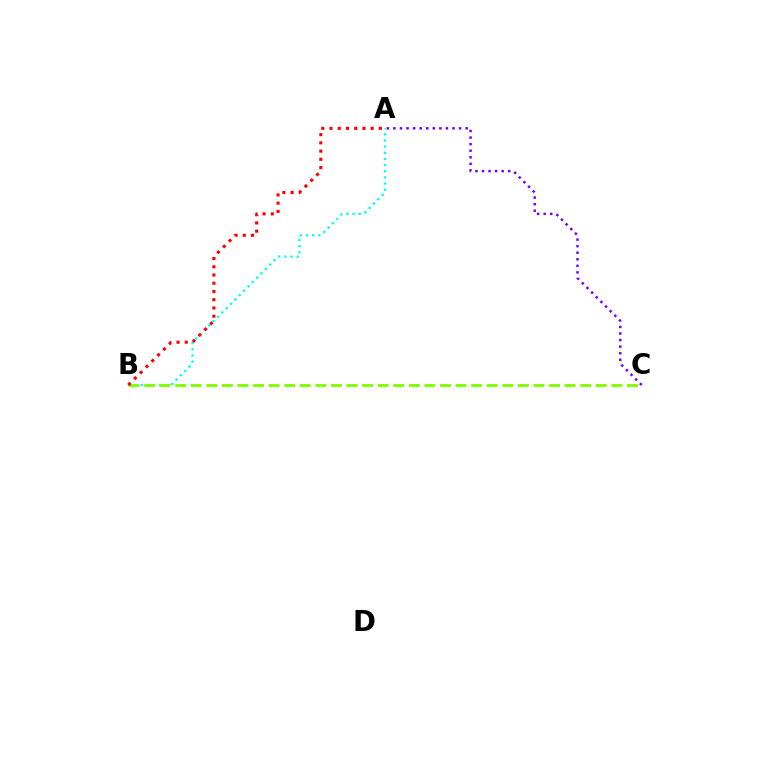{('A', 'C'): [{'color': '#7200ff', 'line_style': 'dotted', 'thickness': 1.78}], ('A', 'B'): [{'color': '#00fff6', 'line_style': 'dotted', 'thickness': 1.67}, {'color': '#ff0000', 'line_style': 'dotted', 'thickness': 2.24}], ('B', 'C'): [{'color': '#84ff00', 'line_style': 'dashed', 'thickness': 2.12}]}